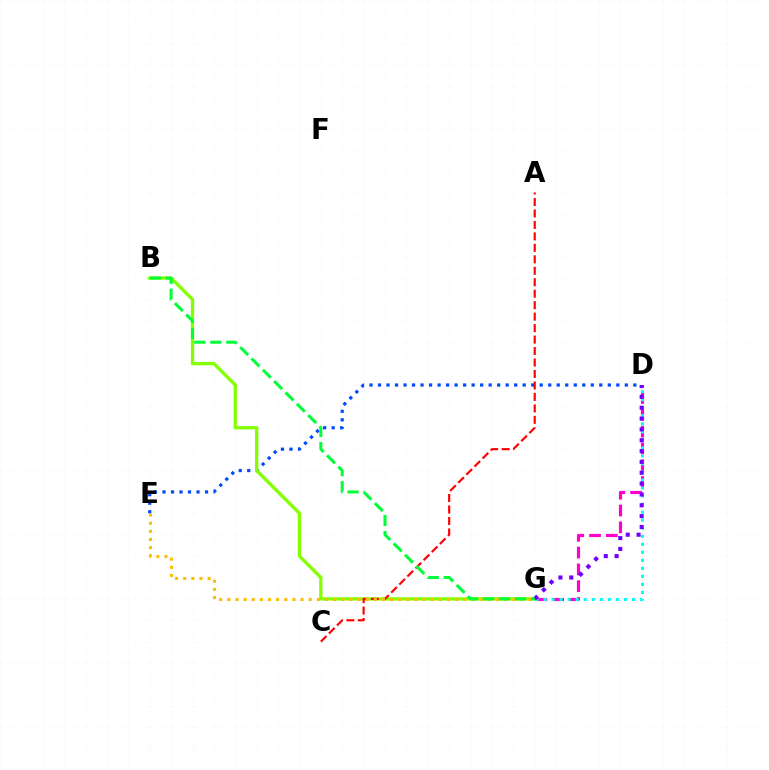{('D', 'E'): [{'color': '#004bff', 'line_style': 'dotted', 'thickness': 2.31}], ('B', 'G'): [{'color': '#84ff00', 'line_style': 'solid', 'thickness': 2.38}, {'color': '#00ff39', 'line_style': 'dashed', 'thickness': 2.18}], ('A', 'C'): [{'color': '#ff0000', 'line_style': 'dashed', 'thickness': 1.56}], ('D', 'G'): [{'color': '#ff00cf', 'line_style': 'dashed', 'thickness': 2.28}, {'color': '#00fff6', 'line_style': 'dotted', 'thickness': 2.18}, {'color': '#7200ff', 'line_style': 'dotted', 'thickness': 2.95}], ('E', 'G'): [{'color': '#ffbd00', 'line_style': 'dotted', 'thickness': 2.21}]}